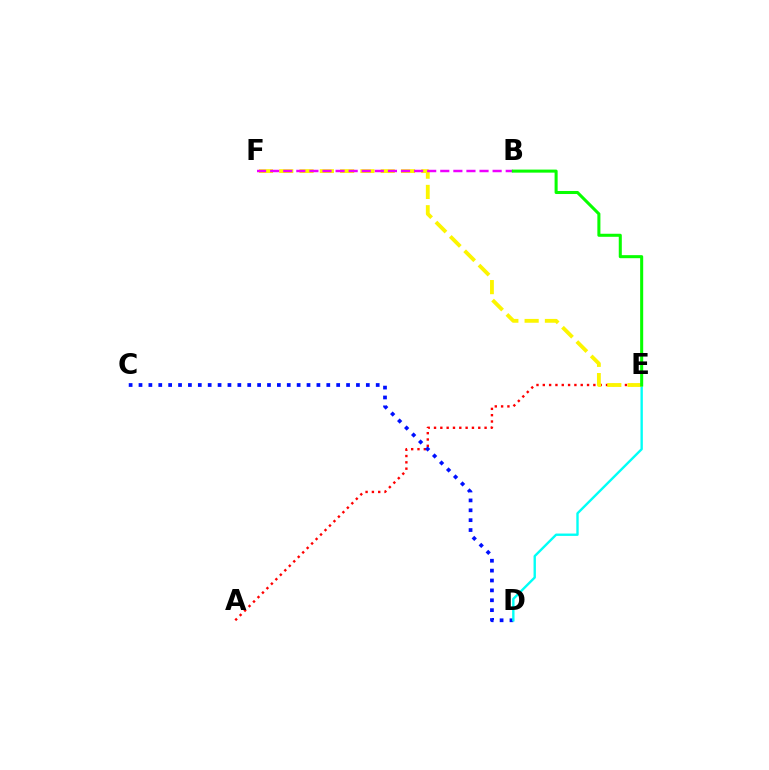{('A', 'E'): [{'color': '#ff0000', 'line_style': 'dotted', 'thickness': 1.72}], ('C', 'D'): [{'color': '#0010ff', 'line_style': 'dotted', 'thickness': 2.69}], ('D', 'E'): [{'color': '#00fff6', 'line_style': 'solid', 'thickness': 1.71}], ('E', 'F'): [{'color': '#fcf500', 'line_style': 'dashed', 'thickness': 2.76}], ('B', 'F'): [{'color': '#ee00ff', 'line_style': 'dashed', 'thickness': 1.78}], ('B', 'E'): [{'color': '#08ff00', 'line_style': 'solid', 'thickness': 2.19}]}